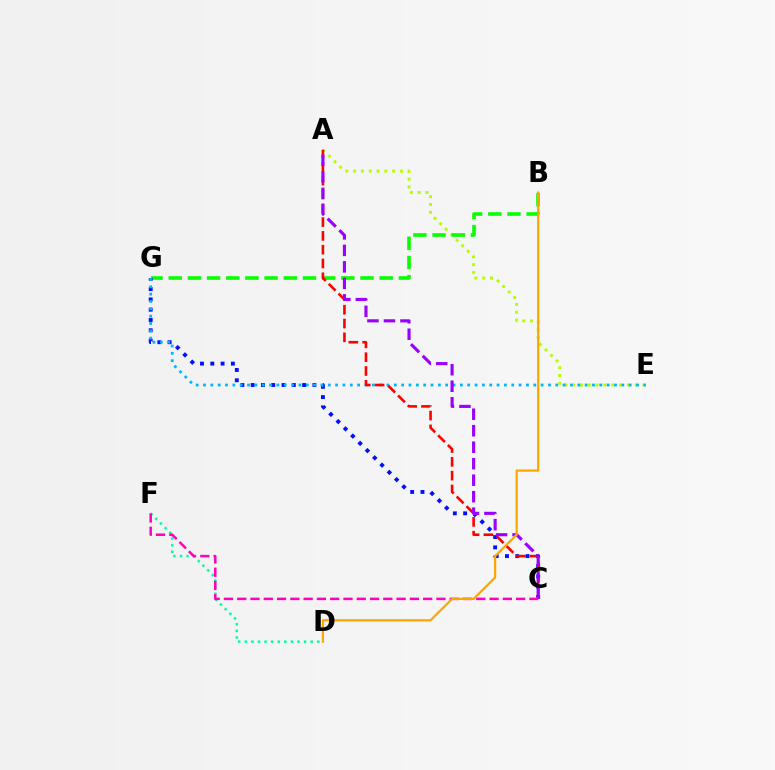{('A', 'E'): [{'color': '#b3ff00', 'line_style': 'dotted', 'thickness': 2.12}], ('B', 'G'): [{'color': '#08ff00', 'line_style': 'dashed', 'thickness': 2.61}], ('D', 'F'): [{'color': '#00ff9d', 'line_style': 'dotted', 'thickness': 1.79}], ('C', 'G'): [{'color': '#0010ff', 'line_style': 'dotted', 'thickness': 2.8}], ('E', 'G'): [{'color': '#00b5ff', 'line_style': 'dotted', 'thickness': 1.99}], ('A', 'C'): [{'color': '#ff0000', 'line_style': 'dashed', 'thickness': 1.87}, {'color': '#9b00ff', 'line_style': 'dashed', 'thickness': 2.24}], ('C', 'F'): [{'color': '#ff00bd', 'line_style': 'dashed', 'thickness': 1.8}], ('B', 'D'): [{'color': '#ffa500', 'line_style': 'solid', 'thickness': 1.59}]}